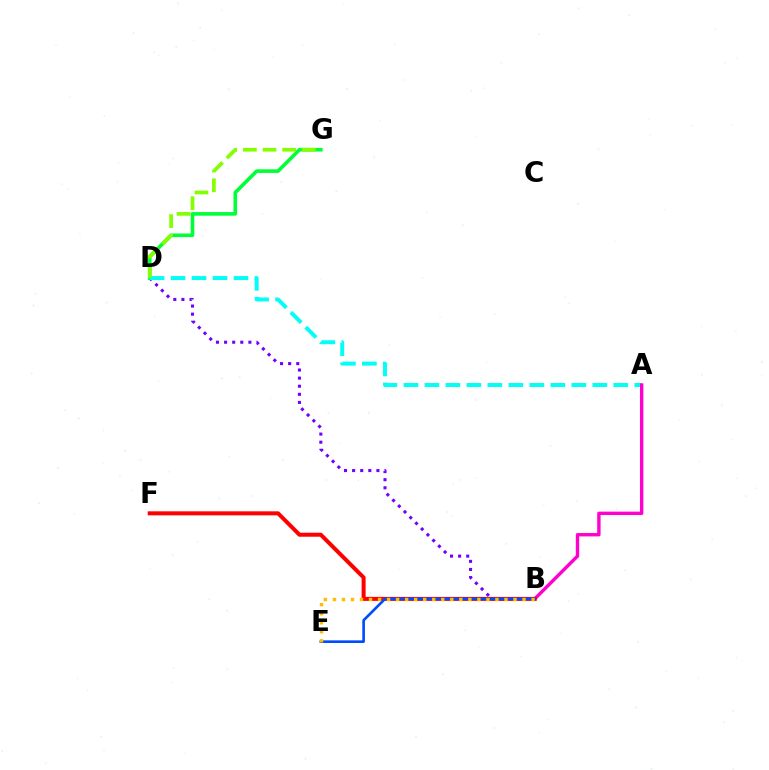{('B', 'D'): [{'color': '#7200ff', 'line_style': 'dotted', 'thickness': 2.2}], ('D', 'G'): [{'color': '#00ff39', 'line_style': 'solid', 'thickness': 2.6}, {'color': '#84ff00', 'line_style': 'dashed', 'thickness': 2.67}], ('A', 'D'): [{'color': '#00fff6', 'line_style': 'dashed', 'thickness': 2.85}], ('A', 'B'): [{'color': '#ff00cf', 'line_style': 'solid', 'thickness': 2.44}], ('B', 'F'): [{'color': '#ff0000', 'line_style': 'solid', 'thickness': 2.89}], ('B', 'E'): [{'color': '#004bff', 'line_style': 'solid', 'thickness': 1.9}, {'color': '#ffbd00', 'line_style': 'dotted', 'thickness': 2.45}]}